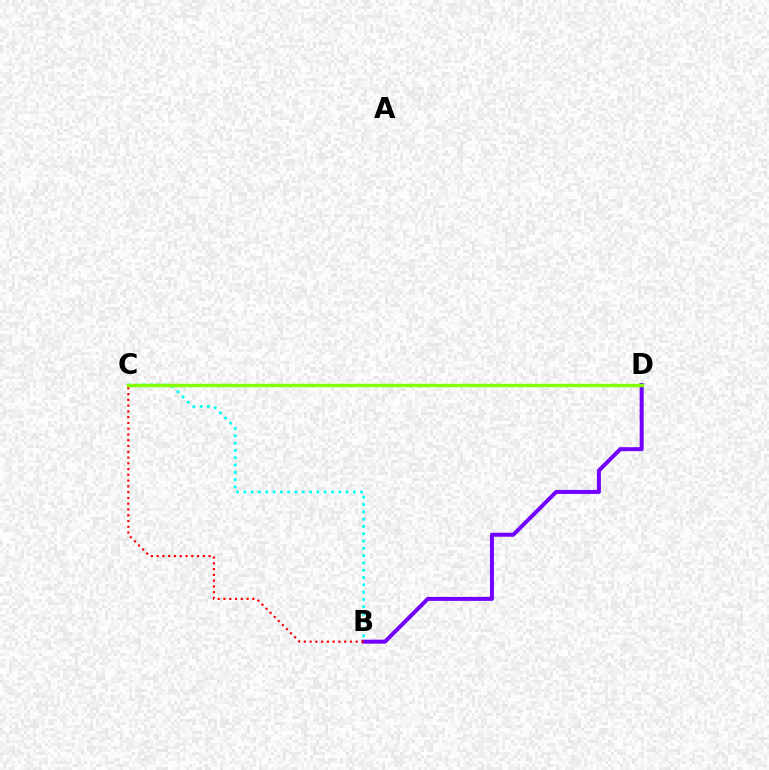{('B', 'D'): [{'color': '#7200ff', 'line_style': 'solid', 'thickness': 2.87}], ('B', 'C'): [{'color': '#ff0000', 'line_style': 'dotted', 'thickness': 1.57}, {'color': '#00fff6', 'line_style': 'dotted', 'thickness': 1.98}], ('C', 'D'): [{'color': '#84ff00', 'line_style': 'solid', 'thickness': 2.47}]}